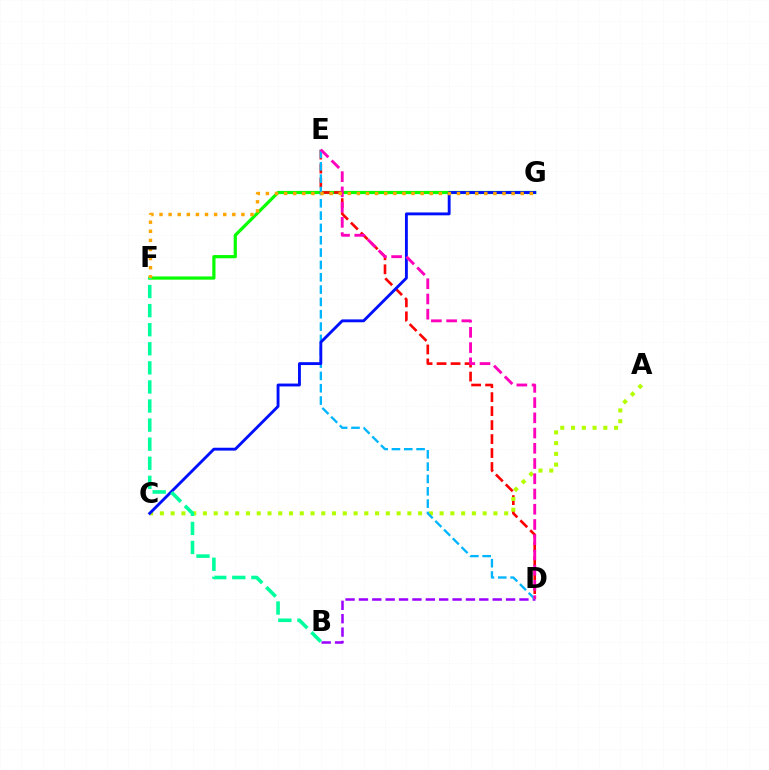{('F', 'G'): [{'color': '#08ff00', 'line_style': 'solid', 'thickness': 2.31}, {'color': '#ffa500', 'line_style': 'dotted', 'thickness': 2.47}], ('B', 'D'): [{'color': '#9b00ff', 'line_style': 'dashed', 'thickness': 1.82}], ('D', 'E'): [{'color': '#ff0000', 'line_style': 'dashed', 'thickness': 1.9}, {'color': '#00b5ff', 'line_style': 'dashed', 'thickness': 1.68}, {'color': '#ff00bd', 'line_style': 'dashed', 'thickness': 2.07}], ('A', 'C'): [{'color': '#b3ff00', 'line_style': 'dotted', 'thickness': 2.92}], ('C', 'G'): [{'color': '#0010ff', 'line_style': 'solid', 'thickness': 2.07}], ('B', 'F'): [{'color': '#00ff9d', 'line_style': 'dashed', 'thickness': 2.59}]}